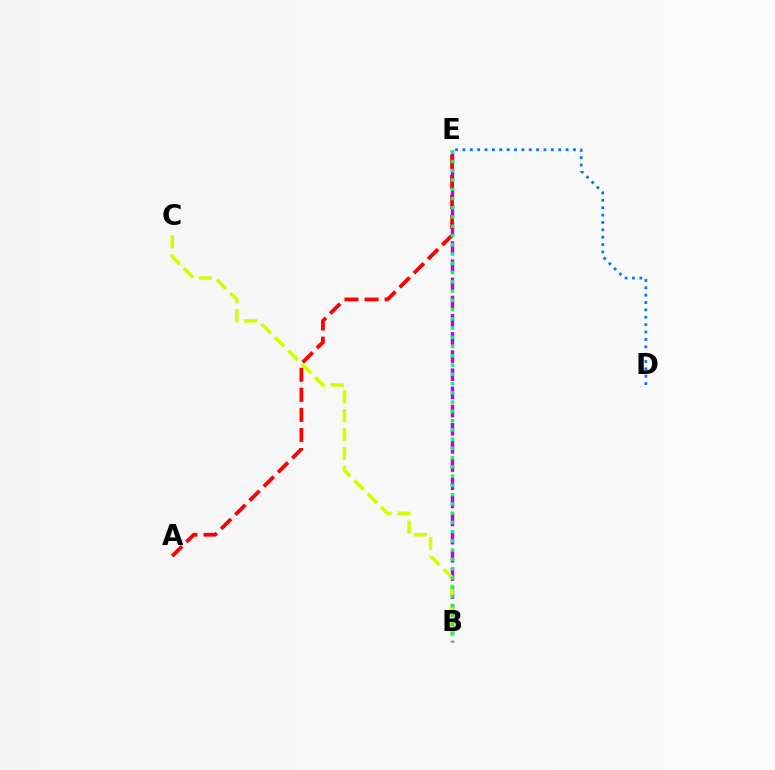{('D', 'E'): [{'color': '#0074ff', 'line_style': 'dotted', 'thickness': 2.0}], ('B', 'E'): [{'color': '#b900ff', 'line_style': 'dashed', 'thickness': 2.47}, {'color': '#00ff5c', 'line_style': 'dotted', 'thickness': 2.51}], ('B', 'C'): [{'color': '#d1ff00', 'line_style': 'dashed', 'thickness': 2.56}], ('A', 'E'): [{'color': '#ff0000', 'line_style': 'dashed', 'thickness': 2.72}]}